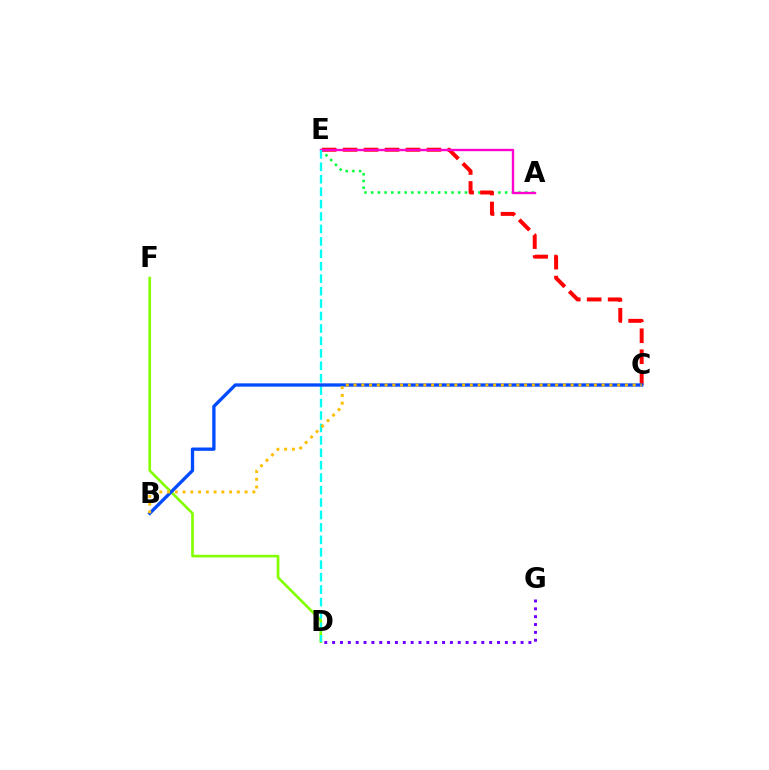{('A', 'E'): [{'color': '#00ff39', 'line_style': 'dotted', 'thickness': 1.82}, {'color': '#ff00cf', 'line_style': 'solid', 'thickness': 1.7}], ('D', 'F'): [{'color': '#84ff00', 'line_style': 'solid', 'thickness': 1.91}], ('D', 'G'): [{'color': '#7200ff', 'line_style': 'dotted', 'thickness': 2.13}], ('C', 'E'): [{'color': '#ff0000', 'line_style': 'dashed', 'thickness': 2.85}], ('D', 'E'): [{'color': '#00fff6', 'line_style': 'dashed', 'thickness': 1.69}], ('B', 'C'): [{'color': '#004bff', 'line_style': 'solid', 'thickness': 2.38}, {'color': '#ffbd00', 'line_style': 'dotted', 'thickness': 2.11}]}